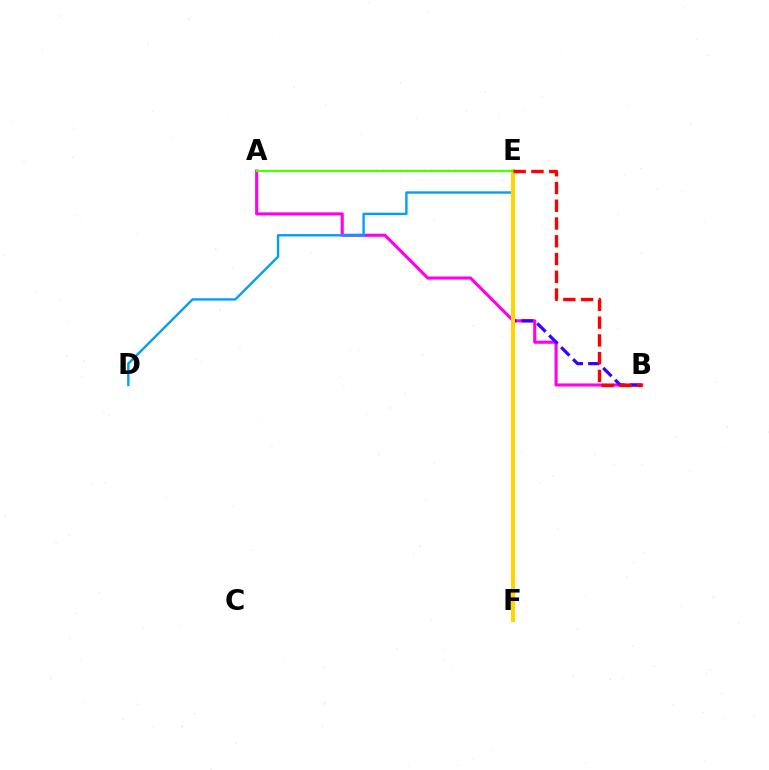{('A', 'B'): [{'color': '#ff00ed', 'line_style': 'solid', 'thickness': 2.23}], ('D', 'E'): [{'color': '#009eff', 'line_style': 'solid', 'thickness': 1.71}], ('B', 'E'): [{'color': '#3700ff', 'line_style': 'dashed', 'thickness': 2.29}, {'color': '#ff0000', 'line_style': 'dashed', 'thickness': 2.41}], ('E', 'F'): [{'color': '#ffd500', 'line_style': 'solid', 'thickness': 2.93}], ('A', 'E'): [{'color': '#00ff86', 'line_style': 'dotted', 'thickness': 1.62}, {'color': '#4fff00', 'line_style': 'solid', 'thickness': 1.56}]}